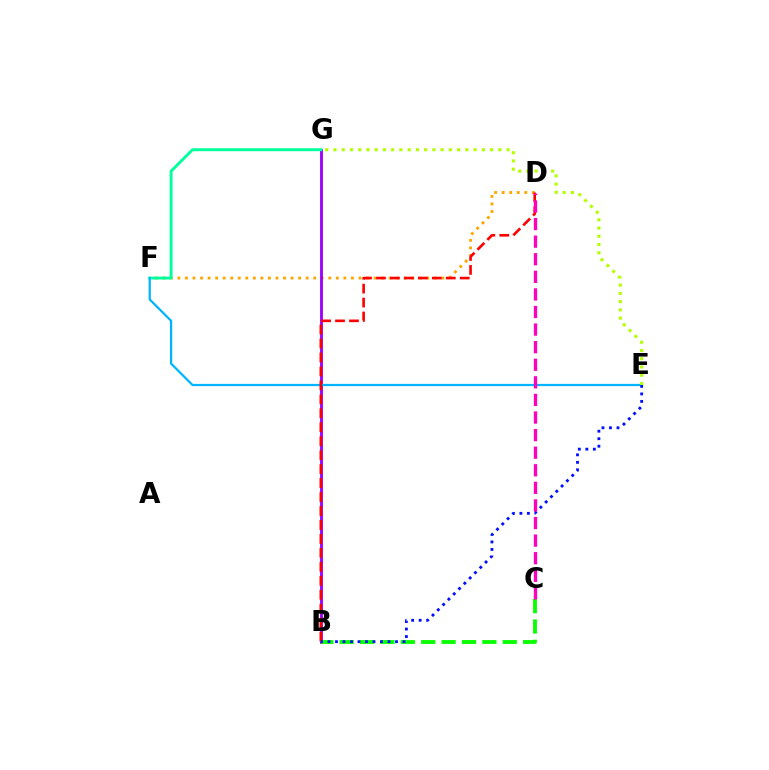{('D', 'F'): [{'color': '#ffa500', 'line_style': 'dotted', 'thickness': 2.05}], ('B', 'G'): [{'color': '#9b00ff', 'line_style': 'solid', 'thickness': 2.05}], ('F', 'G'): [{'color': '#00ff9d', 'line_style': 'solid', 'thickness': 2.1}], ('B', 'C'): [{'color': '#08ff00', 'line_style': 'dashed', 'thickness': 2.77}], ('E', 'F'): [{'color': '#00b5ff', 'line_style': 'solid', 'thickness': 1.6}], ('B', 'D'): [{'color': '#ff0000', 'line_style': 'dashed', 'thickness': 1.9}], ('E', 'G'): [{'color': '#b3ff00', 'line_style': 'dotted', 'thickness': 2.24}], ('B', 'E'): [{'color': '#0010ff', 'line_style': 'dotted', 'thickness': 2.04}], ('C', 'D'): [{'color': '#ff00bd', 'line_style': 'dashed', 'thickness': 2.39}]}